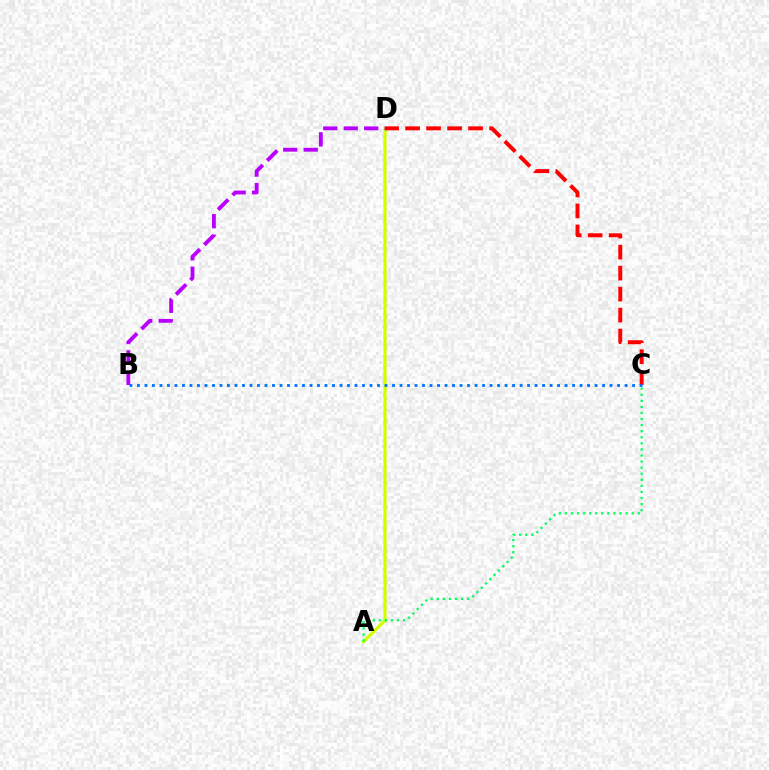{('A', 'D'): [{'color': '#d1ff00', 'line_style': 'solid', 'thickness': 2.35}], ('C', 'D'): [{'color': '#ff0000', 'line_style': 'dashed', 'thickness': 2.85}], ('B', 'C'): [{'color': '#0074ff', 'line_style': 'dotted', 'thickness': 2.04}], ('B', 'D'): [{'color': '#b900ff', 'line_style': 'dashed', 'thickness': 2.78}], ('A', 'C'): [{'color': '#00ff5c', 'line_style': 'dotted', 'thickness': 1.65}]}